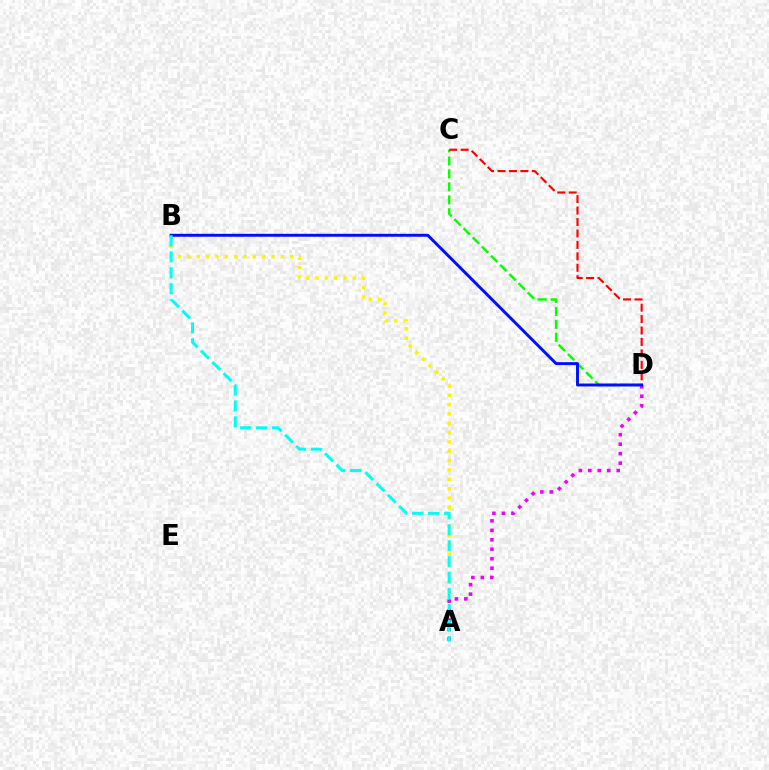{('A', 'B'): [{'color': '#fcf500', 'line_style': 'dotted', 'thickness': 2.54}, {'color': '#00fff6', 'line_style': 'dashed', 'thickness': 2.17}], ('C', 'D'): [{'color': '#08ff00', 'line_style': 'dashed', 'thickness': 1.76}, {'color': '#ff0000', 'line_style': 'dashed', 'thickness': 1.55}], ('A', 'D'): [{'color': '#ee00ff', 'line_style': 'dotted', 'thickness': 2.57}], ('B', 'D'): [{'color': '#0010ff', 'line_style': 'solid', 'thickness': 2.13}]}